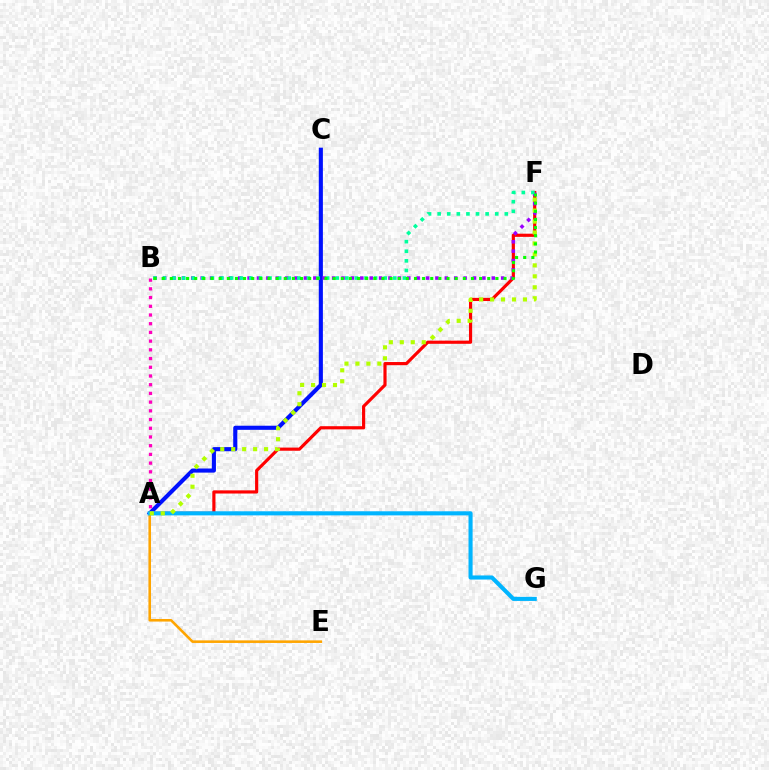{('A', 'C'): [{'color': '#0010ff', 'line_style': 'solid', 'thickness': 2.96}], ('A', 'E'): [{'color': '#ffa500', 'line_style': 'solid', 'thickness': 1.86}], ('A', 'F'): [{'color': '#ff0000', 'line_style': 'solid', 'thickness': 2.28}, {'color': '#b3ff00', 'line_style': 'dotted', 'thickness': 2.98}], ('A', 'B'): [{'color': '#ff00bd', 'line_style': 'dotted', 'thickness': 2.37}], ('A', 'G'): [{'color': '#00b5ff', 'line_style': 'solid', 'thickness': 2.95}], ('B', 'F'): [{'color': '#9b00ff', 'line_style': 'dotted', 'thickness': 2.55}, {'color': '#00ff9d', 'line_style': 'dotted', 'thickness': 2.61}, {'color': '#08ff00', 'line_style': 'dotted', 'thickness': 2.21}]}